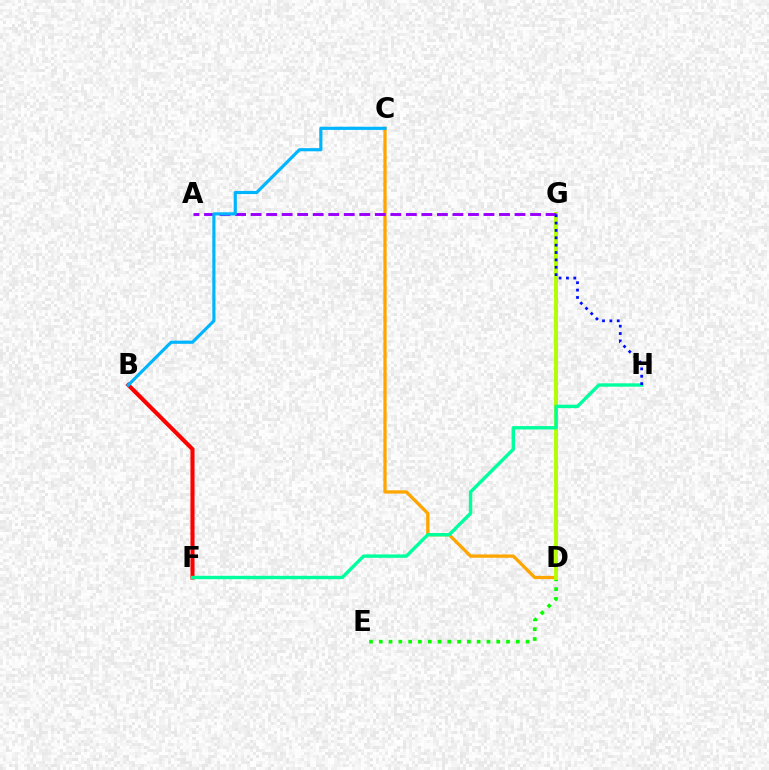{('D', 'G'): [{'color': '#ff00bd', 'line_style': 'dashed', 'thickness': 1.77}, {'color': '#b3ff00', 'line_style': 'solid', 'thickness': 2.81}], ('C', 'D'): [{'color': '#ffa500', 'line_style': 'solid', 'thickness': 2.35}], ('D', 'E'): [{'color': '#08ff00', 'line_style': 'dotted', 'thickness': 2.66}], ('B', 'F'): [{'color': '#ff0000', 'line_style': 'solid', 'thickness': 2.94}], ('A', 'G'): [{'color': '#9b00ff', 'line_style': 'dashed', 'thickness': 2.11}], ('F', 'H'): [{'color': '#00ff9d', 'line_style': 'solid', 'thickness': 2.44}], ('B', 'C'): [{'color': '#00b5ff', 'line_style': 'solid', 'thickness': 2.28}], ('G', 'H'): [{'color': '#0010ff', 'line_style': 'dotted', 'thickness': 2.0}]}